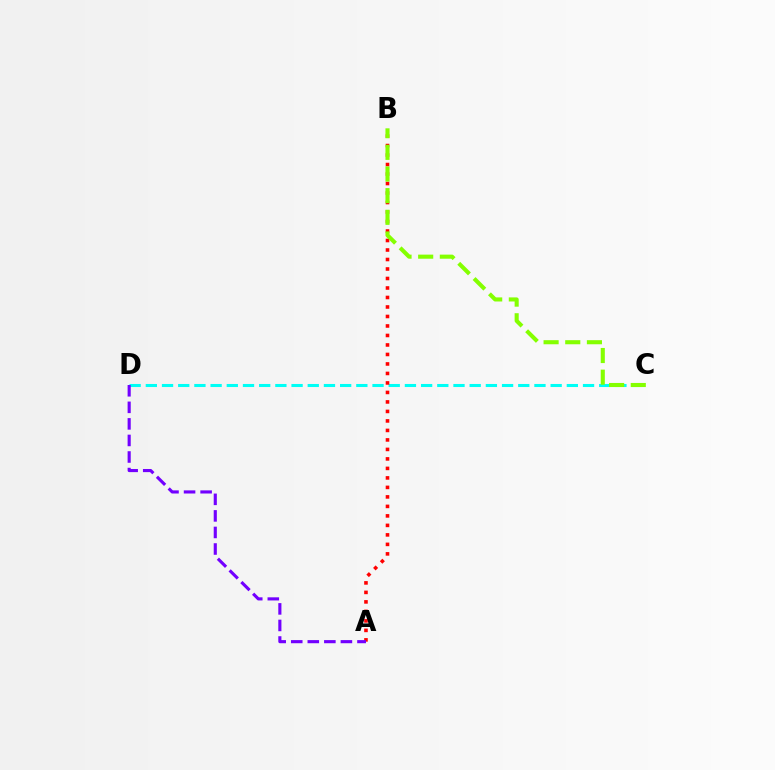{('C', 'D'): [{'color': '#00fff6', 'line_style': 'dashed', 'thickness': 2.2}], ('A', 'B'): [{'color': '#ff0000', 'line_style': 'dotted', 'thickness': 2.58}], ('A', 'D'): [{'color': '#7200ff', 'line_style': 'dashed', 'thickness': 2.25}], ('B', 'C'): [{'color': '#84ff00', 'line_style': 'dashed', 'thickness': 2.94}]}